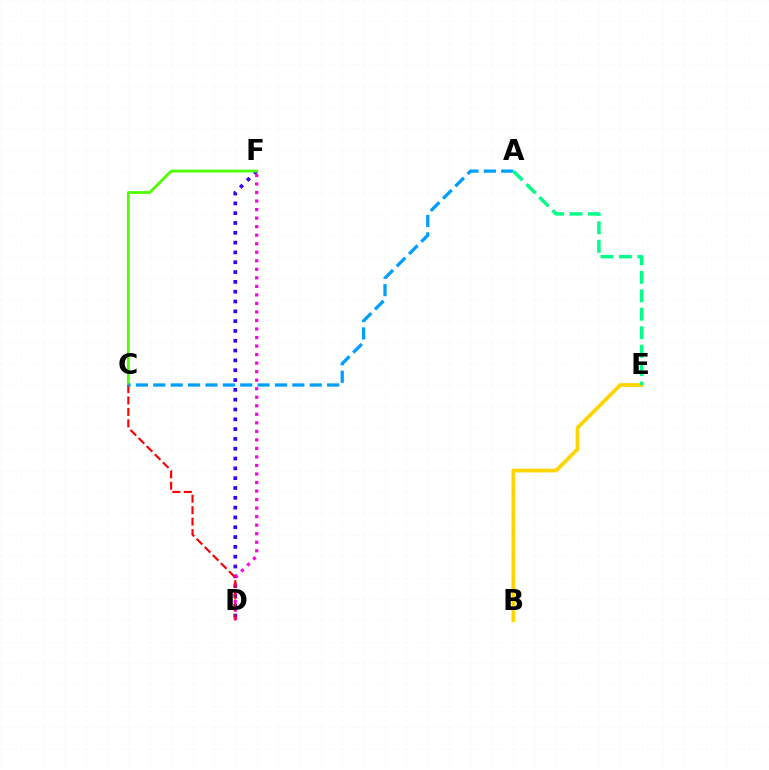{('D', 'F'): [{'color': '#3700ff', 'line_style': 'dotted', 'thickness': 2.67}, {'color': '#ff00ed', 'line_style': 'dotted', 'thickness': 2.32}], ('C', 'F'): [{'color': '#4fff00', 'line_style': 'solid', 'thickness': 2.02}], ('B', 'E'): [{'color': '#ffd500', 'line_style': 'solid', 'thickness': 2.7}], ('C', 'D'): [{'color': '#ff0000', 'line_style': 'dashed', 'thickness': 1.56}], ('A', 'C'): [{'color': '#009eff', 'line_style': 'dashed', 'thickness': 2.36}], ('A', 'E'): [{'color': '#00ff86', 'line_style': 'dashed', 'thickness': 2.51}]}